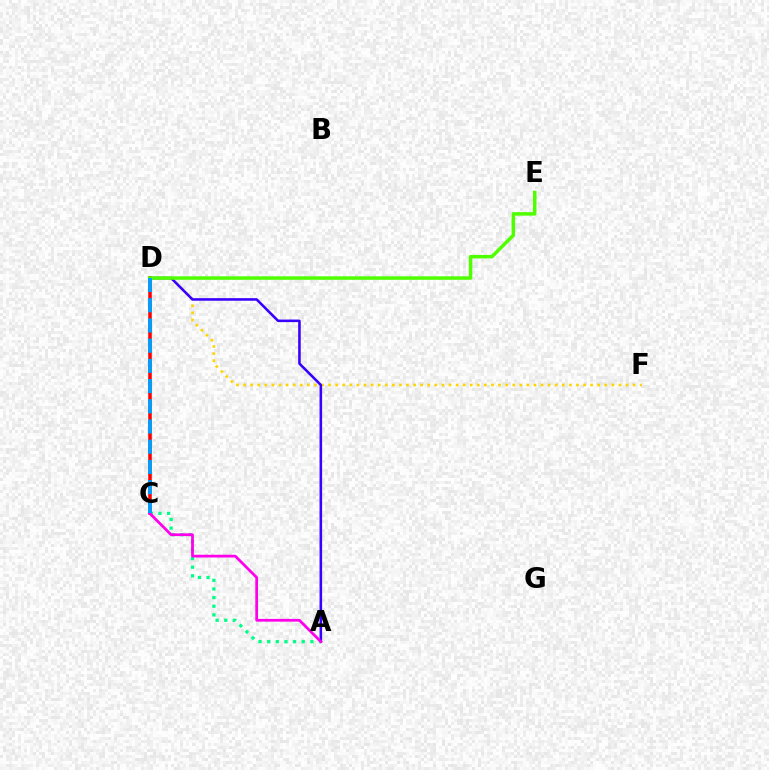{('C', 'D'): [{'color': '#ff0000', 'line_style': 'solid', 'thickness': 2.54}, {'color': '#009eff', 'line_style': 'dashed', 'thickness': 2.75}], ('D', 'F'): [{'color': '#ffd500', 'line_style': 'dotted', 'thickness': 1.92}], ('A', 'D'): [{'color': '#3700ff', 'line_style': 'solid', 'thickness': 1.85}], ('A', 'C'): [{'color': '#00ff86', 'line_style': 'dotted', 'thickness': 2.35}, {'color': '#ff00ed', 'line_style': 'solid', 'thickness': 1.98}], ('D', 'E'): [{'color': '#4fff00', 'line_style': 'solid', 'thickness': 2.52}]}